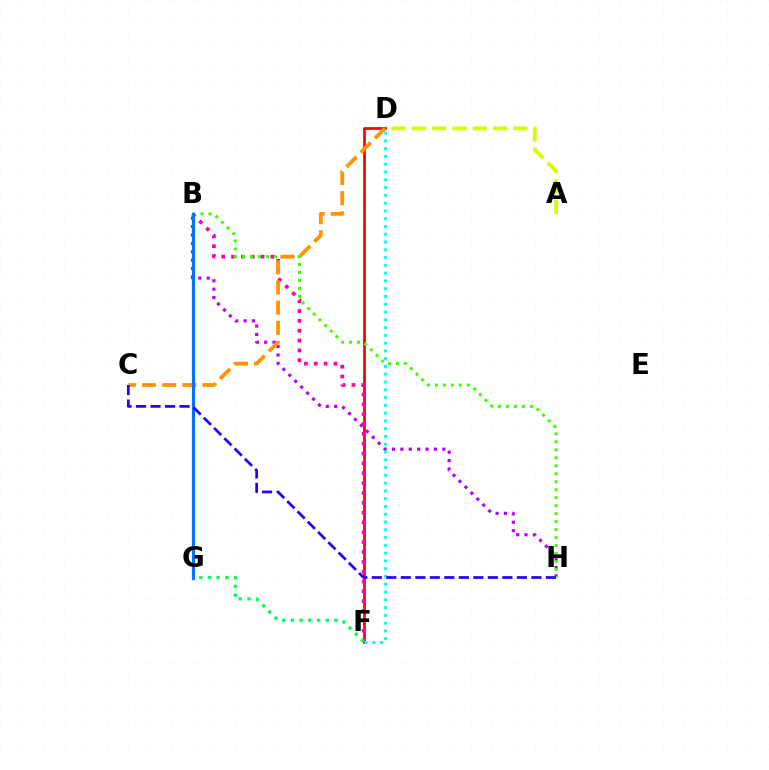{('B', 'H'): [{'color': '#b900ff', 'line_style': 'dotted', 'thickness': 2.28}, {'color': '#3dff00', 'line_style': 'dotted', 'thickness': 2.17}], ('D', 'F'): [{'color': '#ff0000', 'line_style': 'solid', 'thickness': 1.97}, {'color': '#00fff6', 'line_style': 'dotted', 'thickness': 2.11}], ('B', 'F'): [{'color': '#ff00ac', 'line_style': 'dotted', 'thickness': 2.67}], ('F', 'G'): [{'color': '#00ff5c', 'line_style': 'dotted', 'thickness': 2.37}], ('C', 'D'): [{'color': '#ff9400', 'line_style': 'dashed', 'thickness': 2.74}], ('B', 'G'): [{'color': '#0074ff', 'line_style': 'solid', 'thickness': 2.28}], ('A', 'D'): [{'color': '#d1ff00', 'line_style': 'dashed', 'thickness': 2.76}], ('C', 'H'): [{'color': '#2500ff', 'line_style': 'dashed', 'thickness': 1.97}]}